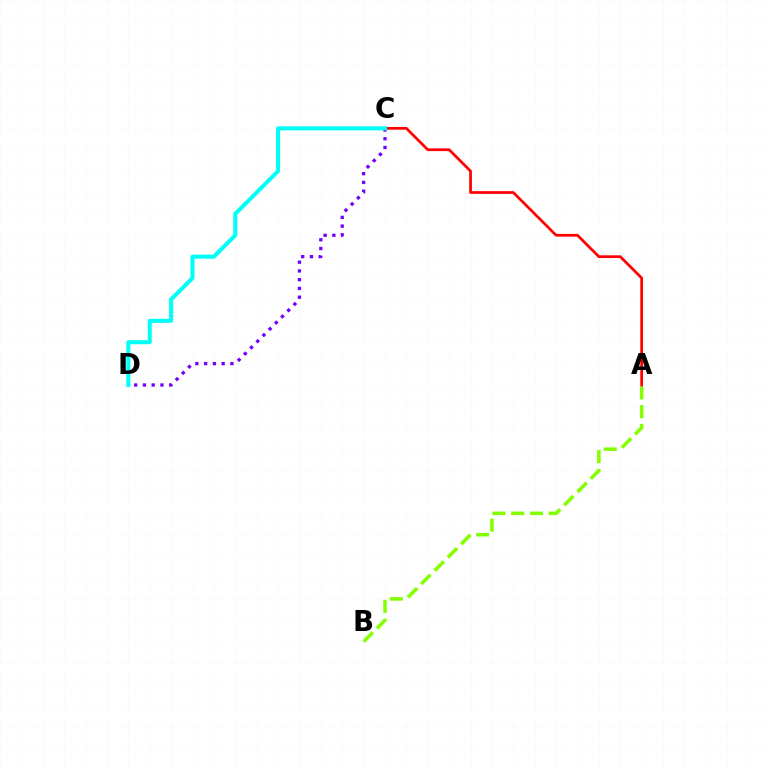{('A', 'B'): [{'color': '#84ff00', 'line_style': 'dashed', 'thickness': 2.56}], ('A', 'C'): [{'color': '#ff0000', 'line_style': 'solid', 'thickness': 1.96}], ('C', 'D'): [{'color': '#7200ff', 'line_style': 'dotted', 'thickness': 2.38}, {'color': '#00fff6', 'line_style': 'solid', 'thickness': 2.9}]}